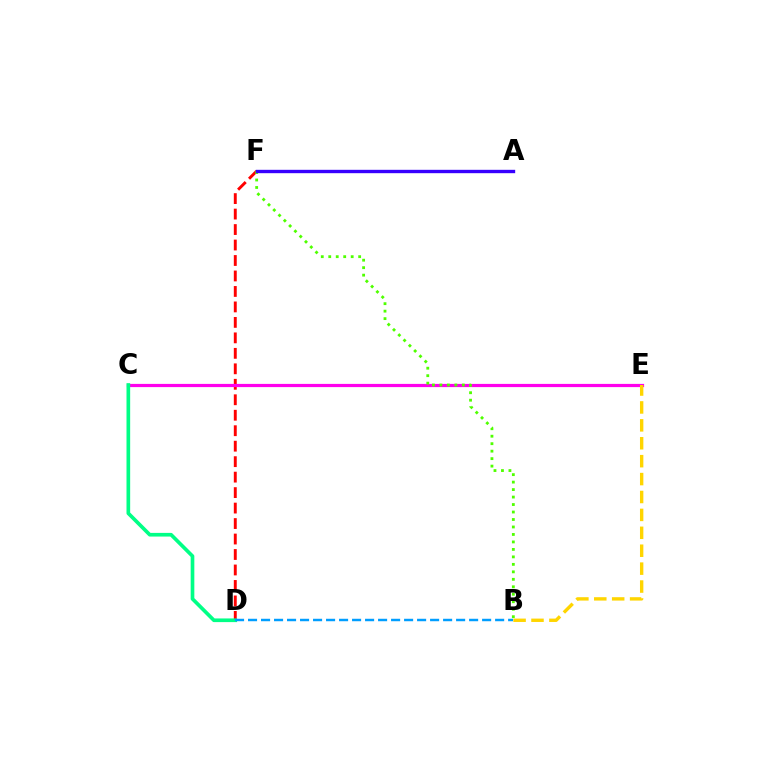{('D', 'F'): [{'color': '#ff0000', 'line_style': 'dashed', 'thickness': 2.1}], ('C', 'E'): [{'color': '#ff00ed', 'line_style': 'solid', 'thickness': 2.31}], ('C', 'D'): [{'color': '#00ff86', 'line_style': 'solid', 'thickness': 2.64}], ('B', 'D'): [{'color': '#009eff', 'line_style': 'dashed', 'thickness': 1.77}], ('B', 'F'): [{'color': '#4fff00', 'line_style': 'dotted', 'thickness': 2.03}], ('A', 'F'): [{'color': '#3700ff', 'line_style': 'solid', 'thickness': 2.42}], ('B', 'E'): [{'color': '#ffd500', 'line_style': 'dashed', 'thickness': 2.43}]}